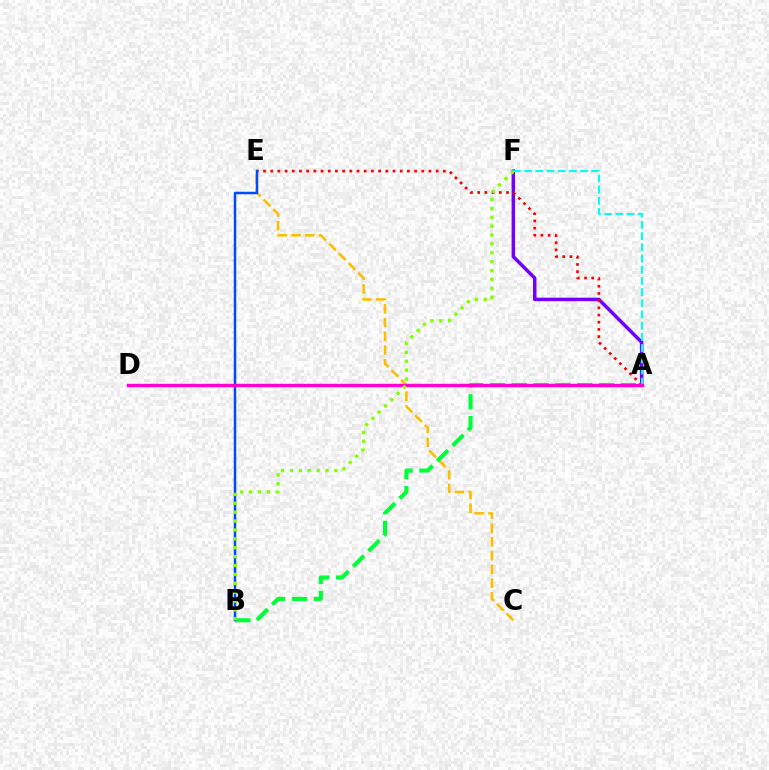{('A', 'F'): [{'color': '#7200ff', 'line_style': 'solid', 'thickness': 2.51}, {'color': '#00fff6', 'line_style': 'dashed', 'thickness': 1.52}], ('C', 'E'): [{'color': '#ffbd00', 'line_style': 'dashed', 'thickness': 1.87}], ('A', 'B'): [{'color': '#00ff39', 'line_style': 'dashed', 'thickness': 2.96}], ('A', 'E'): [{'color': '#ff0000', 'line_style': 'dotted', 'thickness': 1.95}], ('B', 'E'): [{'color': '#004bff', 'line_style': 'solid', 'thickness': 1.8}], ('A', 'D'): [{'color': '#ff00cf', 'line_style': 'solid', 'thickness': 2.44}], ('B', 'F'): [{'color': '#84ff00', 'line_style': 'dotted', 'thickness': 2.42}]}